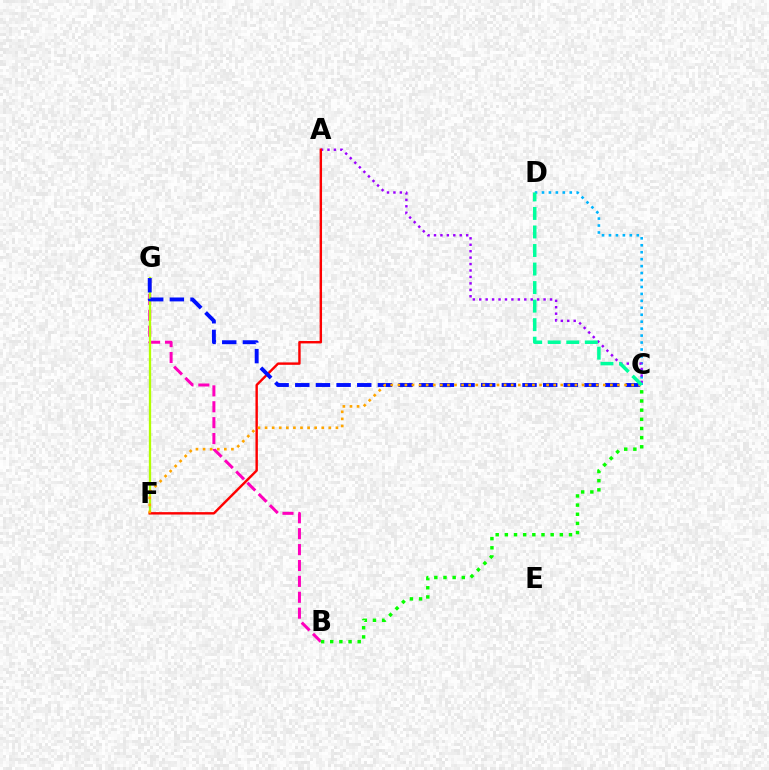{('B', 'G'): [{'color': '#ff00bd', 'line_style': 'dashed', 'thickness': 2.16}], ('F', 'G'): [{'color': '#b3ff00', 'line_style': 'solid', 'thickness': 1.66}], ('C', 'D'): [{'color': '#00b5ff', 'line_style': 'dotted', 'thickness': 1.89}, {'color': '#00ff9d', 'line_style': 'dashed', 'thickness': 2.52}], ('A', 'C'): [{'color': '#9b00ff', 'line_style': 'dotted', 'thickness': 1.75}], ('A', 'F'): [{'color': '#ff0000', 'line_style': 'solid', 'thickness': 1.74}], ('C', 'G'): [{'color': '#0010ff', 'line_style': 'dashed', 'thickness': 2.81}], ('C', 'F'): [{'color': '#ffa500', 'line_style': 'dotted', 'thickness': 1.93}], ('B', 'C'): [{'color': '#08ff00', 'line_style': 'dotted', 'thickness': 2.49}]}